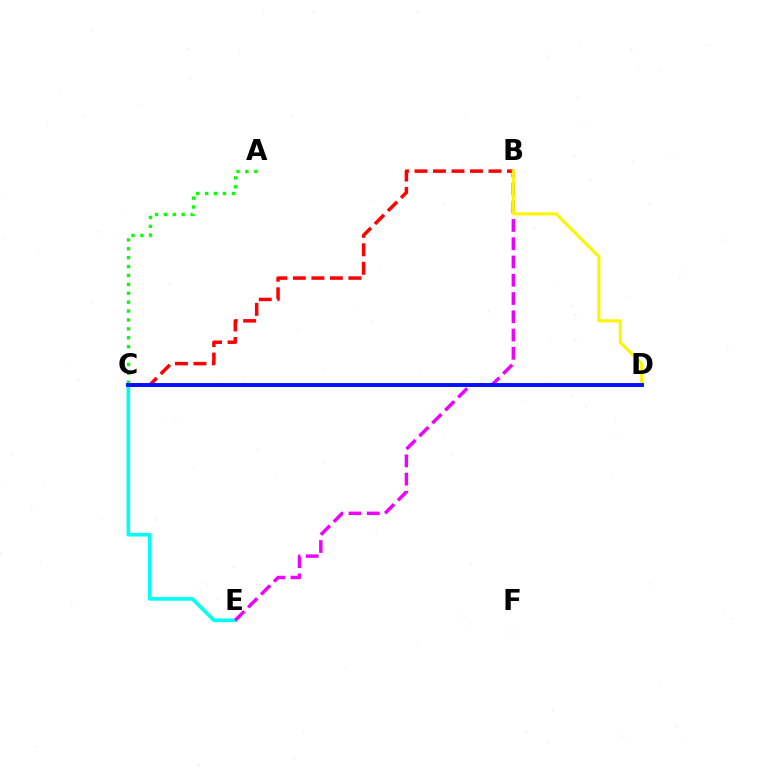{('C', 'E'): [{'color': '#00fff6', 'line_style': 'solid', 'thickness': 2.61}], ('B', 'E'): [{'color': '#ee00ff', 'line_style': 'dashed', 'thickness': 2.48}], ('B', 'C'): [{'color': '#ff0000', 'line_style': 'dashed', 'thickness': 2.51}], ('B', 'D'): [{'color': '#fcf500', 'line_style': 'solid', 'thickness': 2.21}], ('A', 'C'): [{'color': '#08ff00', 'line_style': 'dotted', 'thickness': 2.42}], ('C', 'D'): [{'color': '#0010ff', 'line_style': 'solid', 'thickness': 2.81}]}